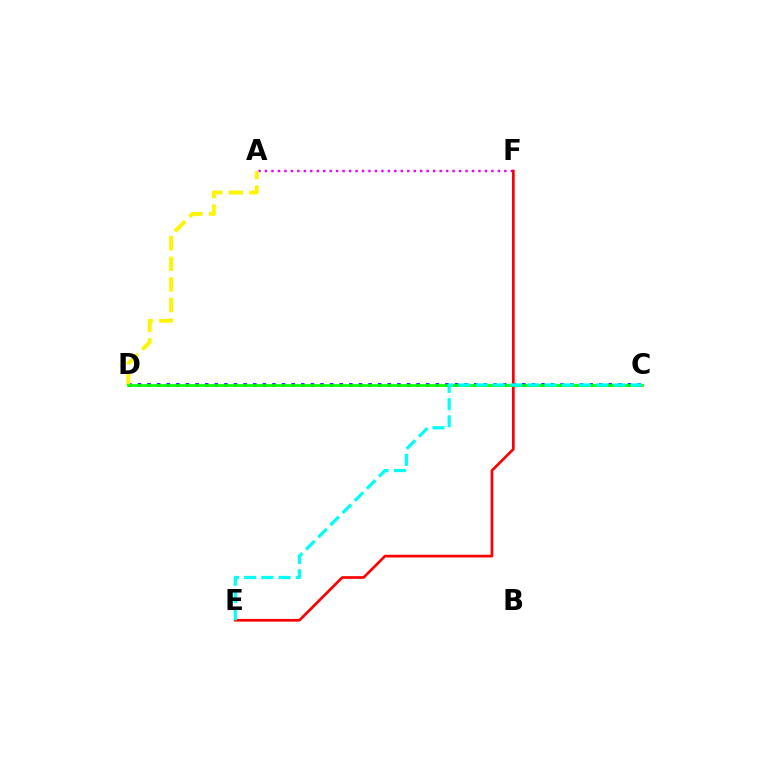{('A', 'F'): [{'color': '#ee00ff', 'line_style': 'dotted', 'thickness': 1.76}], ('C', 'D'): [{'color': '#0010ff', 'line_style': 'dotted', 'thickness': 2.61}, {'color': '#08ff00', 'line_style': 'solid', 'thickness': 1.96}], ('E', 'F'): [{'color': '#ff0000', 'line_style': 'solid', 'thickness': 1.93}], ('A', 'D'): [{'color': '#fcf500', 'line_style': 'dashed', 'thickness': 2.8}], ('C', 'E'): [{'color': '#00fff6', 'line_style': 'dashed', 'thickness': 2.34}]}